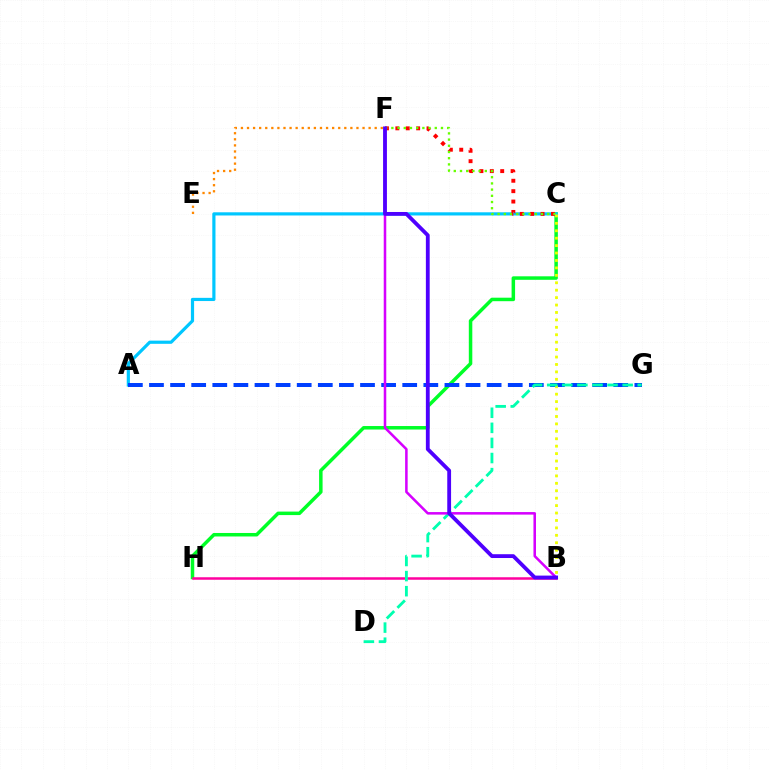{('C', 'H'): [{'color': '#00ff27', 'line_style': 'solid', 'thickness': 2.52}], ('A', 'C'): [{'color': '#00c7ff', 'line_style': 'solid', 'thickness': 2.29}], ('E', 'F'): [{'color': '#ff8800', 'line_style': 'dotted', 'thickness': 1.65}], ('C', 'F'): [{'color': '#ff0000', 'line_style': 'dotted', 'thickness': 2.82}, {'color': '#66ff00', 'line_style': 'dotted', 'thickness': 1.68}], ('A', 'G'): [{'color': '#003fff', 'line_style': 'dashed', 'thickness': 2.87}], ('B', 'H'): [{'color': '#ff00a0', 'line_style': 'solid', 'thickness': 1.8}], ('B', 'C'): [{'color': '#eeff00', 'line_style': 'dotted', 'thickness': 2.02}], ('D', 'G'): [{'color': '#00ffaf', 'line_style': 'dashed', 'thickness': 2.05}], ('B', 'F'): [{'color': '#d600ff', 'line_style': 'solid', 'thickness': 1.83}, {'color': '#4f00ff', 'line_style': 'solid', 'thickness': 2.74}]}